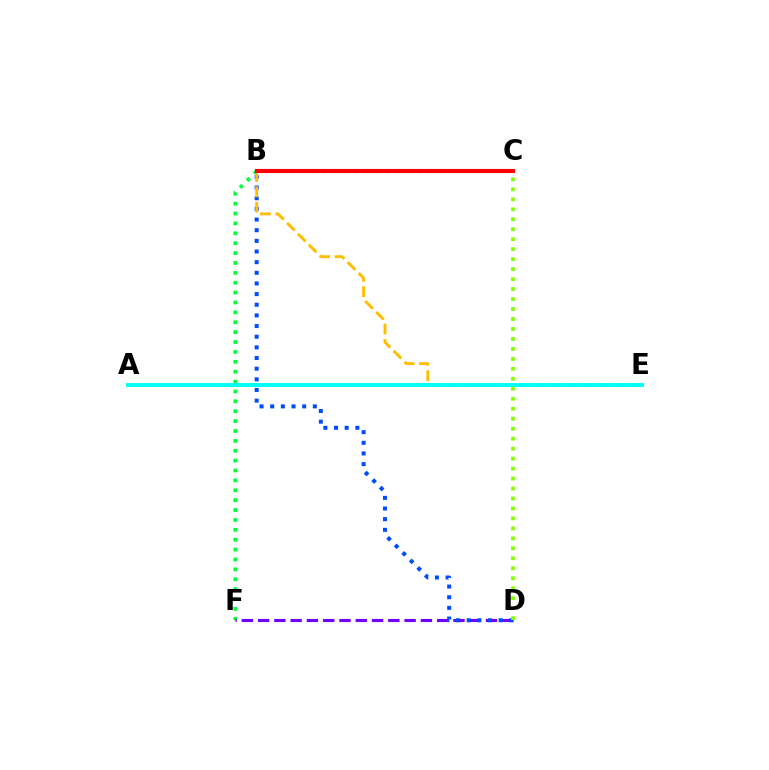{('B', 'F'): [{'color': '#00ff39', 'line_style': 'dotted', 'thickness': 2.69}], ('D', 'F'): [{'color': '#7200ff', 'line_style': 'dashed', 'thickness': 2.21}], ('B', 'D'): [{'color': '#004bff', 'line_style': 'dotted', 'thickness': 2.89}], ('B', 'E'): [{'color': '#ffbd00', 'line_style': 'dashed', 'thickness': 2.09}], ('A', 'E'): [{'color': '#00fff6', 'line_style': 'solid', 'thickness': 2.82}], ('B', 'C'): [{'color': '#ff00cf', 'line_style': 'dotted', 'thickness': 2.93}, {'color': '#ff0000', 'line_style': 'solid', 'thickness': 2.95}], ('C', 'D'): [{'color': '#84ff00', 'line_style': 'dotted', 'thickness': 2.71}]}